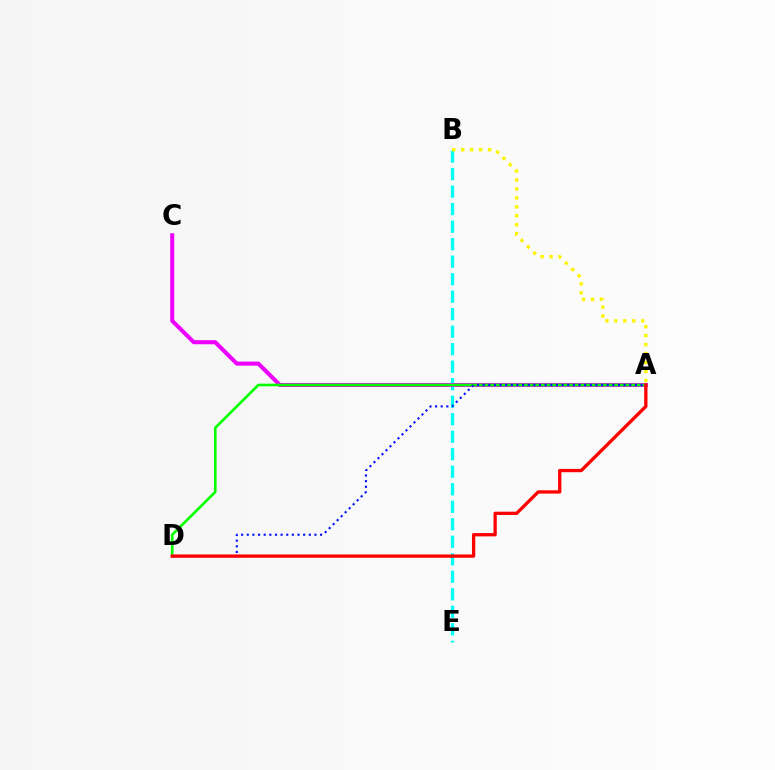{('B', 'E'): [{'color': '#00fff6', 'line_style': 'dashed', 'thickness': 2.38}], ('A', 'C'): [{'color': '#ee00ff', 'line_style': 'solid', 'thickness': 2.92}], ('A', 'D'): [{'color': '#08ff00', 'line_style': 'solid', 'thickness': 1.91}, {'color': '#0010ff', 'line_style': 'dotted', 'thickness': 1.53}, {'color': '#ff0000', 'line_style': 'solid', 'thickness': 2.37}], ('A', 'B'): [{'color': '#fcf500', 'line_style': 'dotted', 'thickness': 2.43}]}